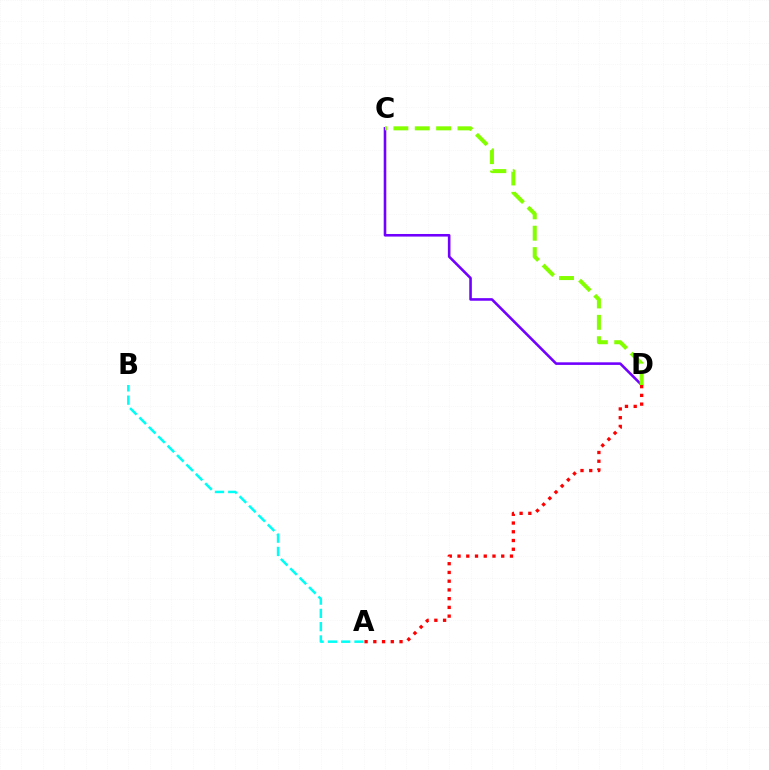{('C', 'D'): [{'color': '#7200ff', 'line_style': 'solid', 'thickness': 1.86}, {'color': '#84ff00', 'line_style': 'dashed', 'thickness': 2.9}], ('A', 'D'): [{'color': '#ff0000', 'line_style': 'dotted', 'thickness': 2.37}], ('A', 'B'): [{'color': '#00fff6', 'line_style': 'dashed', 'thickness': 1.8}]}